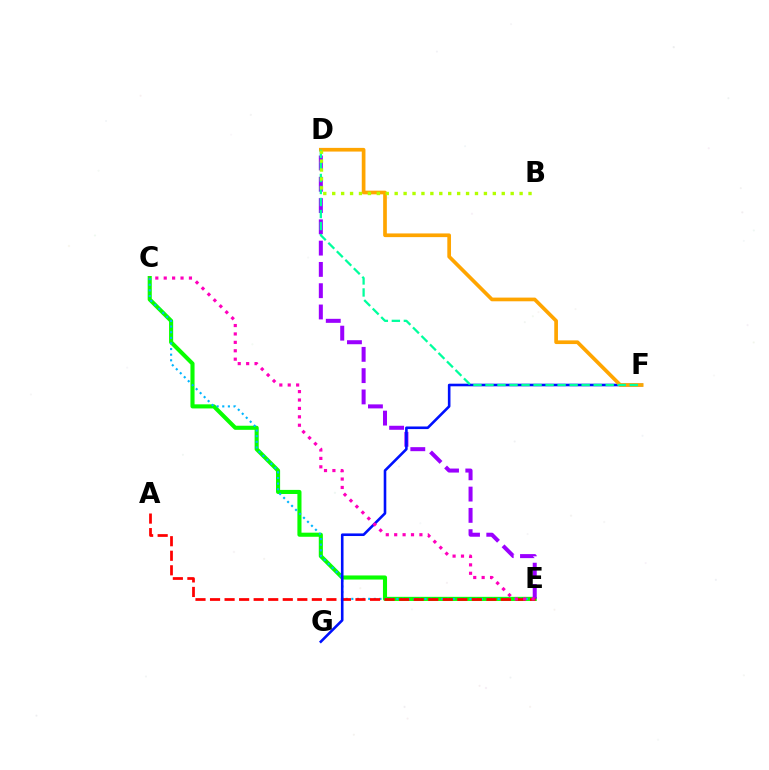{('C', 'E'): [{'color': '#08ff00', 'line_style': 'solid', 'thickness': 2.95}, {'color': '#00b5ff', 'line_style': 'dotted', 'thickness': 1.53}, {'color': '#ff00bd', 'line_style': 'dotted', 'thickness': 2.28}], ('D', 'E'): [{'color': '#9b00ff', 'line_style': 'dashed', 'thickness': 2.89}], ('A', 'E'): [{'color': '#ff0000', 'line_style': 'dashed', 'thickness': 1.98}], ('F', 'G'): [{'color': '#0010ff', 'line_style': 'solid', 'thickness': 1.87}], ('D', 'F'): [{'color': '#ffa500', 'line_style': 'solid', 'thickness': 2.66}, {'color': '#00ff9d', 'line_style': 'dashed', 'thickness': 1.63}], ('B', 'D'): [{'color': '#b3ff00', 'line_style': 'dotted', 'thickness': 2.42}]}